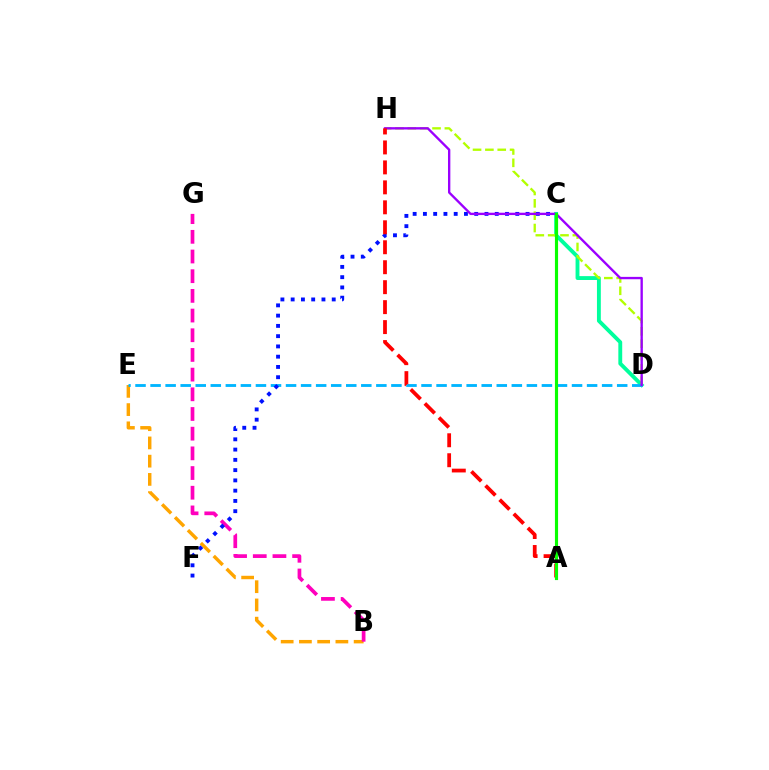{('C', 'D'): [{'color': '#00ff9d', 'line_style': 'solid', 'thickness': 2.79}], ('B', 'E'): [{'color': '#ffa500', 'line_style': 'dashed', 'thickness': 2.48}], ('D', 'H'): [{'color': '#b3ff00', 'line_style': 'dashed', 'thickness': 1.68}, {'color': '#9b00ff', 'line_style': 'solid', 'thickness': 1.69}], ('B', 'G'): [{'color': '#ff00bd', 'line_style': 'dashed', 'thickness': 2.67}], ('D', 'E'): [{'color': '#00b5ff', 'line_style': 'dashed', 'thickness': 2.04}], ('C', 'F'): [{'color': '#0010ff', 'line_style': 'dotted', 'thickness': 2.79}], ('A', 'H'): [{'color': '#ff0000', 'line_style': 'dashed', 'thickness': 2.71}], ('A', 'C'): [{'color': '#08ff00', 'line_style': 'solid', 'thickness': 2.26}]}